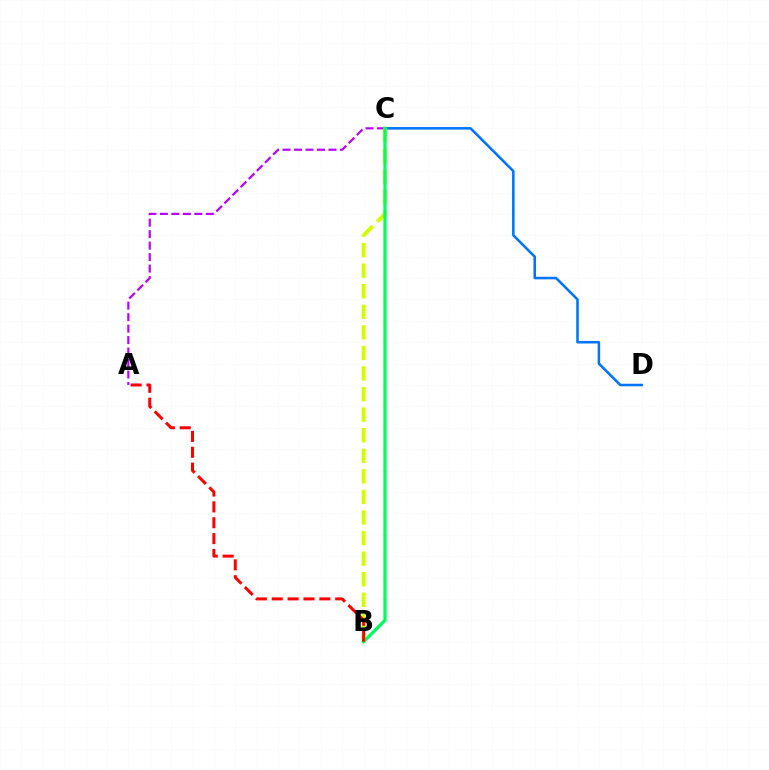{('C', 'D'): [{'color': '#0074ff', 'line_style': 'solid', 'thickness': 1.84}], ('A', 'C'): [{'color': '#b900ff', 'line_style': 'dashed', 'thickness': 1.56}], ('B', 'C'): [{'color': '#d1ff00', 'line_style': 'dashed', 'thickness': 2.79}, {'color': '#00ff5c', 'line_style': 'solid', 'thickness': 2.34}], ('A', 'B'): [{'color': '#ff0000', 'line_style': 'dashed', 'thickness': 2.16}]}